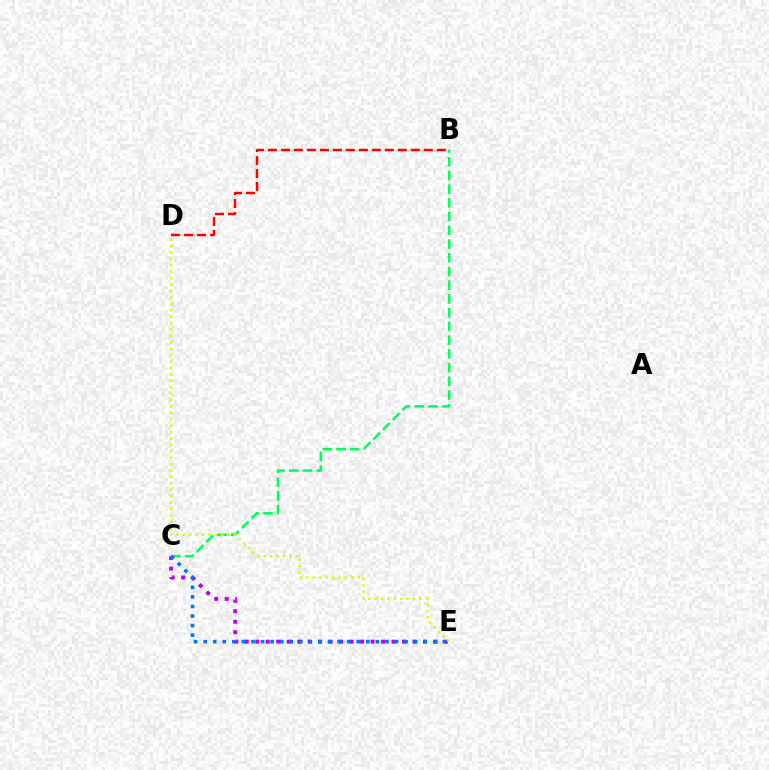{('B', 'D'): [{'color': '#ff0000', 'line_style': 'dashed', 'thickness': 1.76}], ('B', 'C'): [{'color': '#00ff5c', 'line_style': 'dashed', 'thickness': 1.86}], ('C', 'E'): [{'color': '#b900ff', 'line_style': 'dotted', 'thickness': 2.85}, {'color': '#0074ff', 'line_style': 'dotted', 'thickness': 2.6}], ('D', 'E'): [{'color': '#d1ff00', 'line_style': 'dotted', 'thickness': 1.74}]}